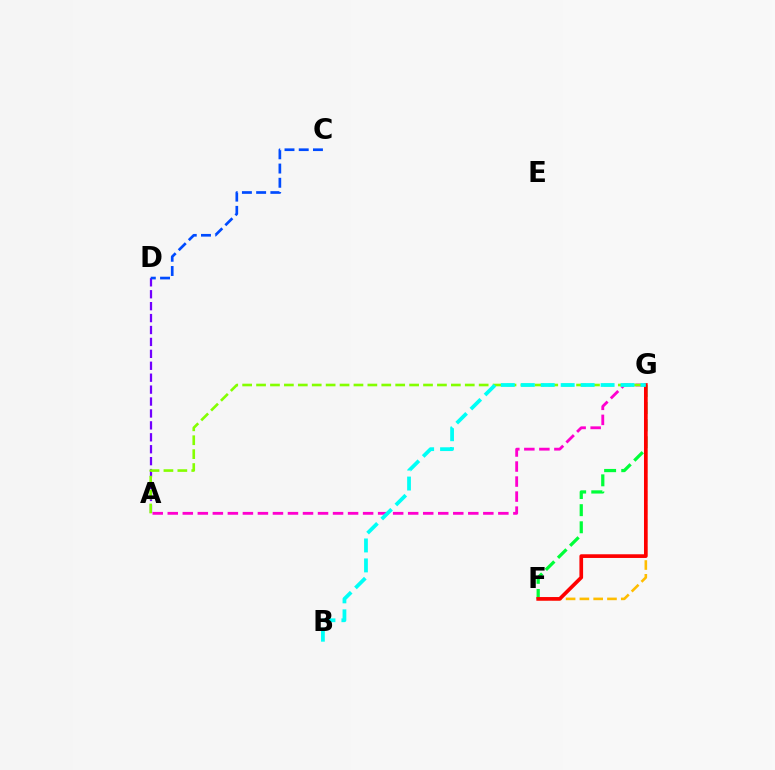{('A', 'G'): [{'color': '#ff00cf', 'line_style': 'dashed', 'thickness': 2.04}, {'color': '#84ff00', 'line_style': 'dashed', 'thickness': 1.89}], ('F', 'G'): [{'color': '#ffbd00', 'line_style': 'dashed', 'thickness': 1.87}, {'color': '#00ff39', 'line_style': 'dashed', 'thickness': 2.33}, {'color': '#ff0000', 'line_style': 'solid', 'thickness': 2.65}], ('A', 'D'): [{'color': '#7200ff', 'line_style': 'dashed', 'thickness': 1.62}], ('C', 'D'): [{'color': '#004bff', 'line_style': 'dashed', 'thickness': 1.93}], ('B', 'G'): [{'color': '#00fff6', 'line_style': 'dashed', 'thickness': 2.71}]}